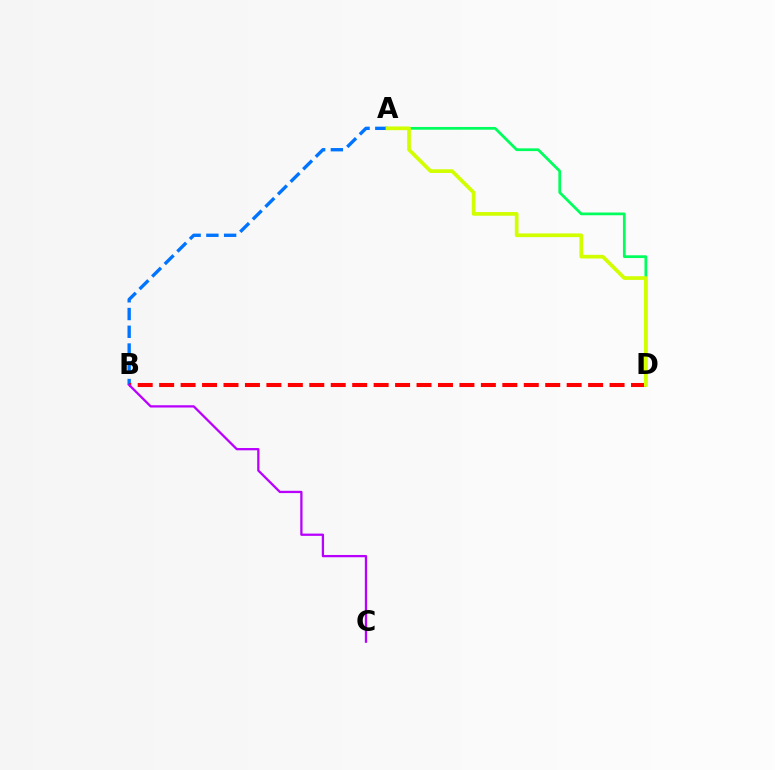{('A', 'B'): [{'color': '#0074ff', 'line_style': 'dashed', 'thickness': 2.41}], ('A', 'D'): [{'color': '#00ff5c', 'line_style': 'solid', 'thickness': 1.98}, {'color': '#d1ff00', 'line_style': 'solid', 'thickness': 2.67}], ('B', 'D'): [{'color': '#ff0000', 'line_style': 'dashed', 'thickness': 2.91}], ('B', 'C'): [{'color': '#b900ff', 'line_style': 'solid', 'thickness': 1.64}]}